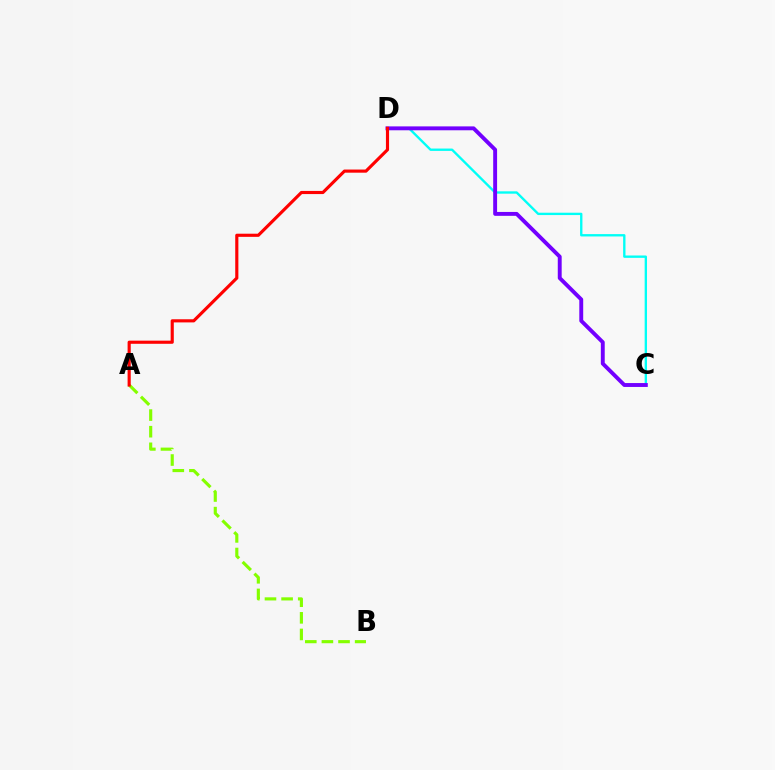{('C', 'D'): [{'color': '#00fff6', 'line_style': 'solid', 'thickness': 1.69}, {'color': '#7200ff', 'line_style': 'solid', 'thickness': 2.81}], ('A', 'B'): [{'color': '#84ff00', 'line_style': 'dashed', 'thickness': 2.26}], ('A', 'D'): [{'color': '#ff0000', 'line_style': 'solid', 'thickness': 2.26}]}